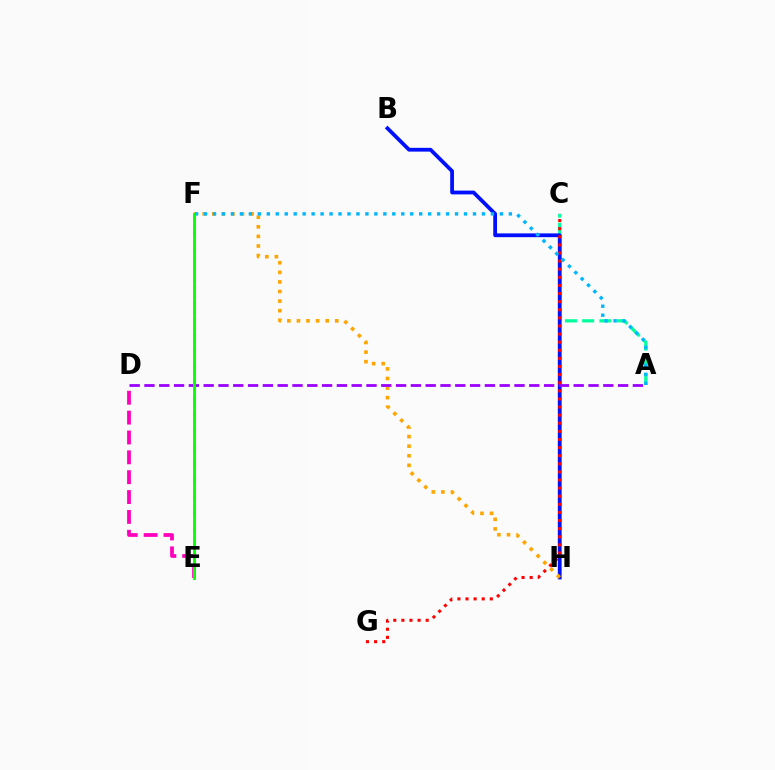{('A', 'C'): [{'color': '#00ff9d', 'line_style': 'dashed', 'thickness': 2.34}], ('E', 'F'): [{'color': '#b3ff00', 'line_style': 'dashed', 'thickness': 2.12}, {'color': '#08ff00', 'line_style': 'solid', 'thickness': 2.05}], ('B', 'H'): [{'color': '#0010ff', 'line_style': 'solid', 'thickness': 2.72}], ('F', 'H'): [{'color': '#ffa500', 'line_style': 'dotted', 'thickness': 2.6}], ('A', 'D'): [{'color': '#9b00ff', 'line_style': 'dashed', 'thickness': 2.01}], ('C', 'G'): [{'color': '#ff0000', 'line_style': 'dotted', 'thickness': 2.2}], ('A', 'F'): [{'color': '#00b5ff', 'line_style': 'dotted', 'thickness': 2.44}], ('D', 'E'): [{'color': '#ff00bd', 'line_style': 'dashed', 'thickness': 2.7}]}